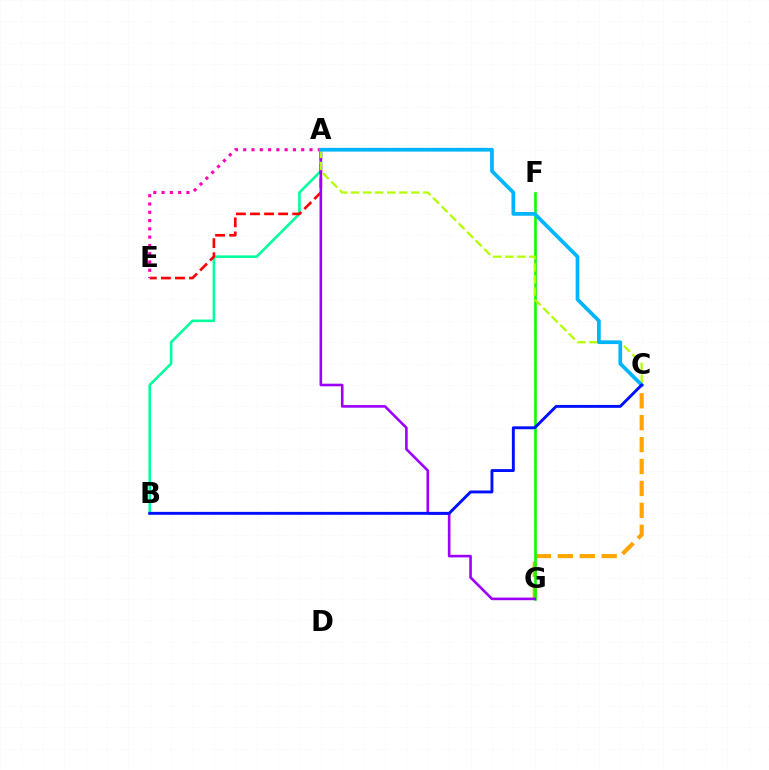{('A', 'B'): [{'color': '#00ff9d', 'line_style': 'solid', 'thickness': 1.86}], ('C', 'G'): [{'color': '#ffa500', 'line_style': 'dashed', 'thickness': 2.98}], ('F', 'G'): [{'color': '#08ff00', 'line_style': 'solid', 'thickness': 1.87}], ('A', 'E'): [{'color': '#ff0000', 'line_style': 'dashed', 'thickness': 1.91}, {'color': '#ff00bd', 'line_style': 'dotted', 'thickness': 2.25}], ('A', 'G'): [{'color': '#9b00ff', 'line_style': 'solid', 'thickness': 1.88}], ('A', 'C'): [{'color': '#b3ff00', 'line_style': 'dashed', 'thickness': 1.64}, {'color': '#00b5ff', 'line_style': 'solid', 'thickness': 2.68}], ('B', 'C'): [{'color': '#0010ff', 'line_style': 'solid', 'thickness': 2.09}]}